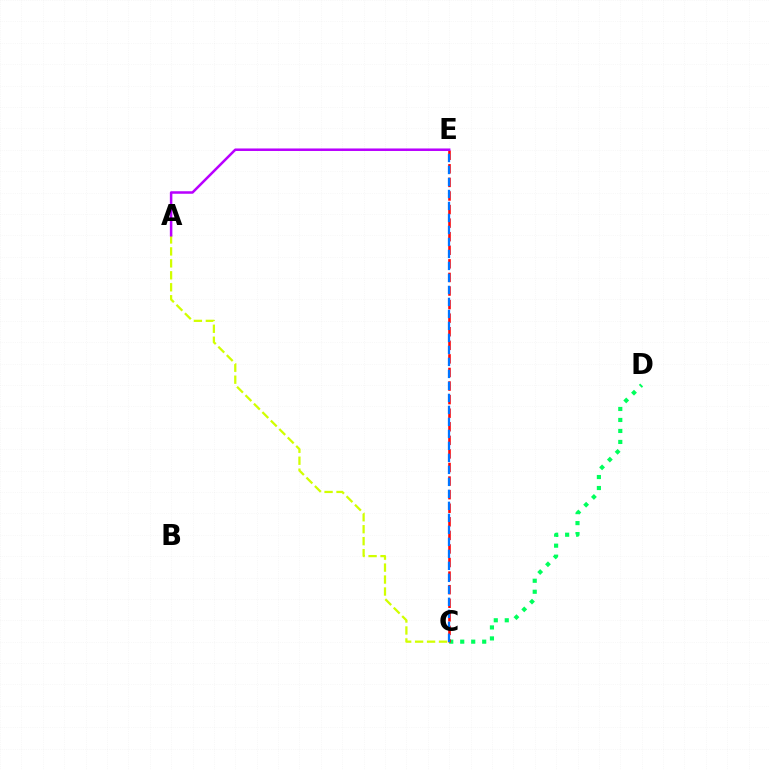{('C', 'D'): [{'color': '#00ff5c', 'line_style': 'dotted', 'thickness': 2.99}], ('C', 'E'): [{'color': '#ff0000', 'line_style': 'dashed', 'thickness': 1.84}, {'color': '#0074ff', 'line_style': 'dashed', 'thickness': 1.63}], ('A', 'C'): [{'color': '#d1ff00', 'line_style': 'dashed', 'thickness': 1.62}], ('A', 'E'): [{'color': '#b900ff', 'line_style': 'solid', 'thickness': 1.81}]}